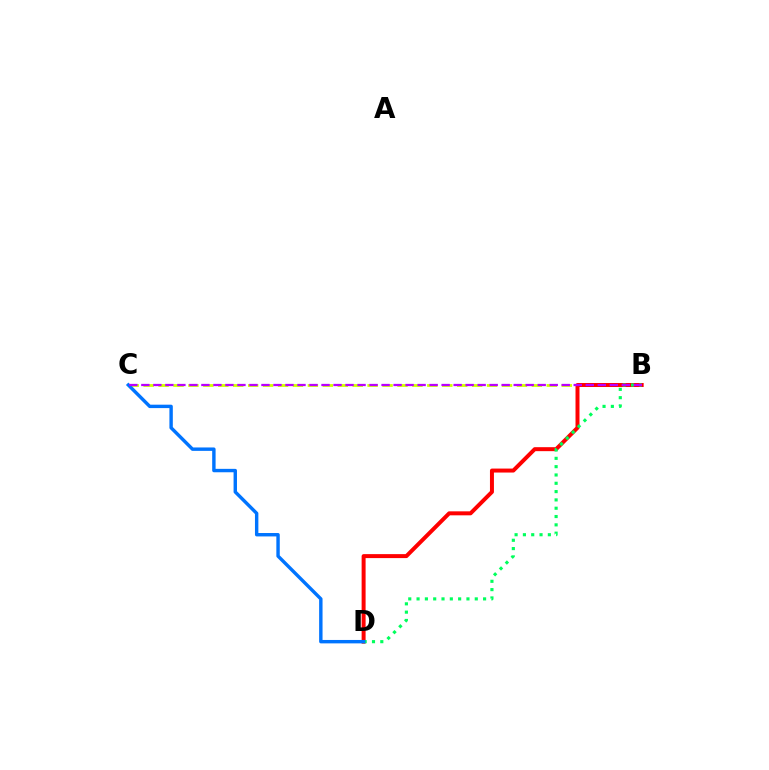{('B', 'C'): [{'color': '#d1ff00', 'line_style': 'dashed', 'thickness': 2.03}, {'color': '#b900ff', 'line_style': 'dashed', 'thickness': 1.63}], ('B', 'D'): [{'color': '#ff0000', 'line_style': 'solid', 'thickness': 2.86}, {'color': '#00ff5c', 'line_style': 'dotted', 'thickness': 2.26}], ('C', 'D'): [{'color': '#0074ff', 'line_style': 'solid', 'thickness': 2.46}]}